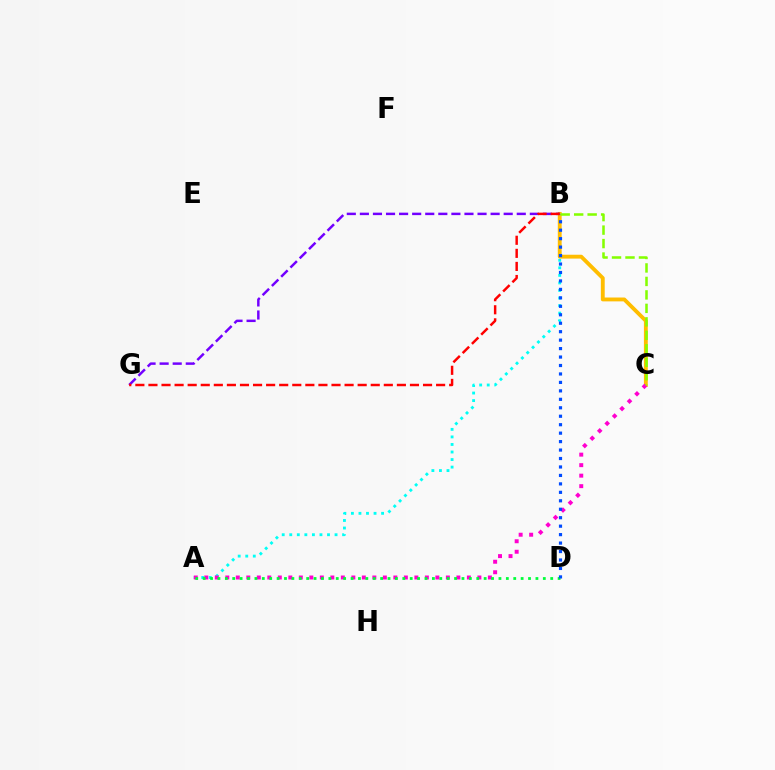{('A', 'B'): [{'color': '#00fff6', 'line_style': 'dotted', 'thickness': 2.05}], ('B', 'C'): [{'color': '#ffbd00', 'line_style': 'solid', 'thickness': 2.78}, {'color': '#84ff00', 'line_style': 'dashed', 'thickness': 1.83}], ('A', 'C'): [{'color': '#ff00cf', 'line_style': 'dotted', 'thickness': 2.85}], ('B', 'G'): [{'color': '#7200ff', 'line_style': 'dashed', 'thickness': 1.78}, {'color': '#ff0000', 'line_style': 'dashed', 'thickness': 1.78}], ('A', 'D'): [{'color': '#00ff39', 'line_style': 'dotted', 'thickness': 2.01}], ('B', 'D'): [{'color': '#004bff', 'line_style': 'dotted', 'thickness': 2.3}]}